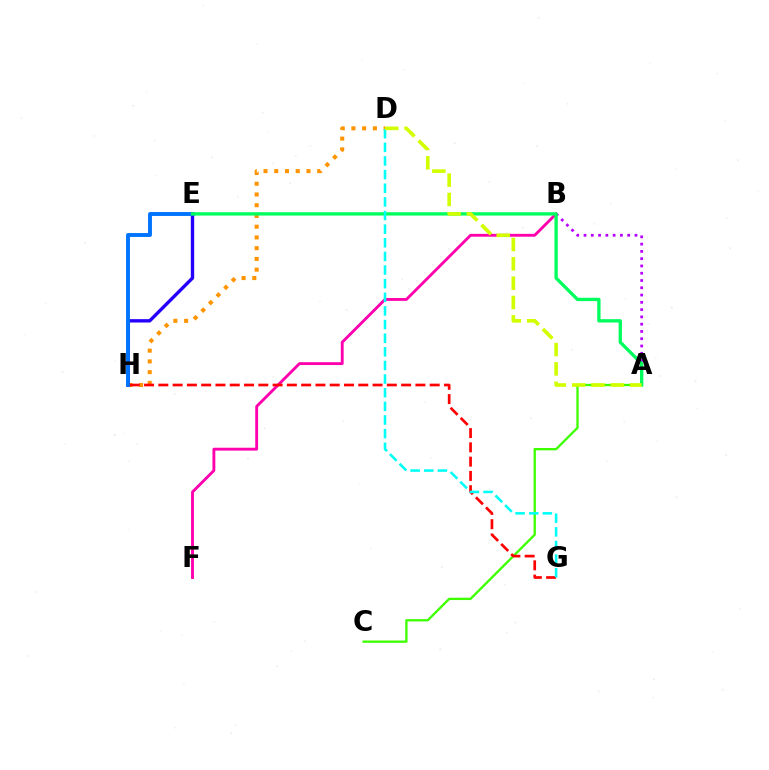{('B', 'F'): [{'color': '#ff00ac', 'line_style': 'solid', 'thickness': 2.06}], ('A', 'C'): [{'color': '#3dff00', 'line_style': 'solid', 'thickness': 1.67}], ('D', 'H'): [{'color': '#ff9400', 'line_style': 'dotted', 'thickness': 2.92}], ('A', 'B'): [{'color': '#b900ff', 'line_style': 'dotted', 'thickness': 1.98}], ('E', 'H'): [{'color': '#2500ff', 'line_style': 'solid', 'thickness': 2.43}, {'color': '#0074ff', 'line_style': 'solid', 'thickness': 2.8}], ('A', 'E'): [{'color': '#00ff5c', 'line_style': 'solid', 'thickness': 2.4}], ('G', 'H'): [{'color': '#ff0000', 'line_style': 'dashed', 'thickness': 1.94}], ('D', 'G'): [{'color': '#00fff6', 'line_style': 'dashed', 'thickness': 1.85}], ('A', 'D'): [{'color': '#d1ff00', 'line_style': 'dashed', 'thickness': 2.63}]}